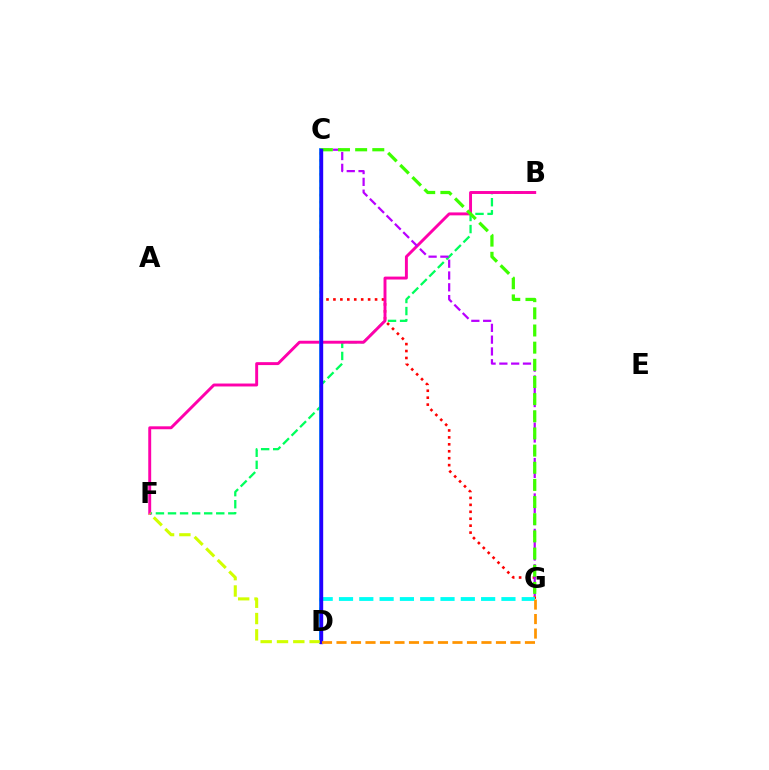{('B', 'F'): [{'color': '#00ff5c', 'line_style': 'dashed', 'thickness': 1.64}, {'color': '#ff00ac', 'line_style': 'solid', 'thickness': 2.11}], ('C', 'G'): [{'color': '#ff0000', 'line_style': 'dotted', 'thickness': 1.89}, {'color': '#b900ff', 'line_style': 'dashed', 'thickness': 1.6}, {'color': '#3dff00', 'line_style': 'dashed', 'thickness': 2.33}], ('D', 'G'): [{'color': '#00fff6', 'line_style': 'dashed', 'thickness': 2.76}, {'color': '#ff9400', 'line_style': 'dashed', 'thickness': 1.97}], ('C', 'D'): [{'color': '#0074ff', 'line_style': 'solid', 'thickness': 2.7}, {'color': '#2500ff', 'line_style': 'solid', 'thickness': 2.43}], ('D', 'F'): [{'color': '#d1ff00', 'line_style': 'dashed', 'thickness': 2.22}]}